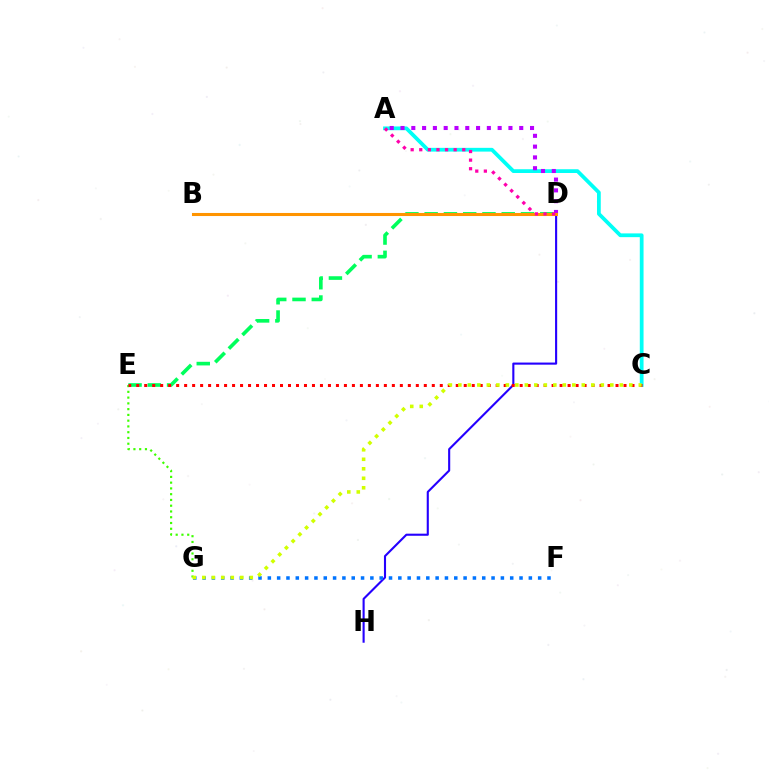{('A', 'C'): [{'color': '#00fff6', 'line_style': 'solid', 'thickness': 2.7}], ('D', 'H'): [{'color': '#2500ff', 'line_style': 'solid', 'thickness': 1.52}], ('A', 'D'): [{'color': '#b900ff', 'line_style': 'dotted', 'thickness': 2.93}, {'color': '#ff00ac', 'line_style': 'dotted', 'thickness': 2.34}], ('E', 'G'): [{'color': '#3dff00', 'line_style': 'dotted', 'thickness': 1.57}], ('D', 'E'): [{'color': '#00ff5c', 'line_style': 'dashed', 'thickness': 2.62}], ('B', 'D'): [{'color': '#ff9400', 'line_style': 'solid', 'thickness': 2.21}], ('F', 'G'): [{'color': '#0074ff', 'line_style': 'dotted', 'thickness': 2.53}], ('C', 'E'): [{'color': '#ff0000', 'line_style': 'dotted', 'thickness': 2.17}], ('C', 'G'): [{'color': '#d1ff00', 'line_style': 'dotted', 'thickness': 2.58}]}